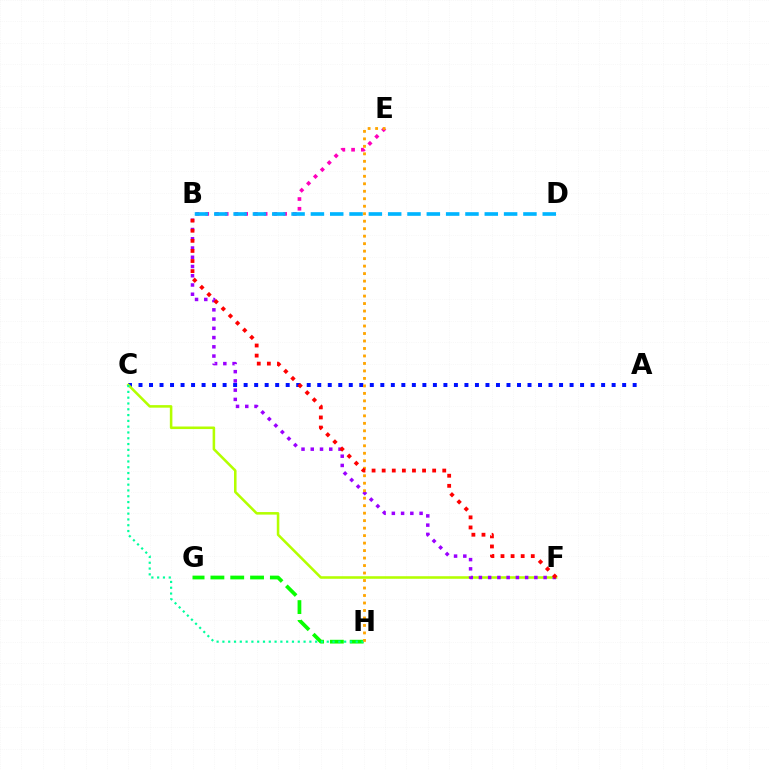{('B', 'E'): [{'color': '#ff00bd', 'line_style': 'dotted', 'thickness': 2.64}], ('A', 'C'): [{'color': '#0010ff', 'line_style': 'dotted', 'thickness': 2.86}], ('C', 'F'): [{'color': '#b3ff00', 'line_style': 'solid', 'thickness': 1.84}], ('B', 'F'): [{'color': '#9b00ff', 'line_style': 'dotted', 'thickness': 2.51}, {'color': '#ff0000', 'line_style': 'dotted', 'thickness': 2.74}], ('G', 'H'): [{'color': '#08ff00', 'line_style': 'dashed', 'thickness': 2.69}], ('C', 'H'): [{'color': '#00ff9d', 'line_style': 'dotted', 'thickness': 1.58}], ('E', 'H'): [{'color': '#ffa500', 'line_style': 'dotted', 'thickness': 2.03}], ('B', 'D'): [{'color': '#00b5ff', 'line_style': 'dashed', 'thickness': 2.62}]}